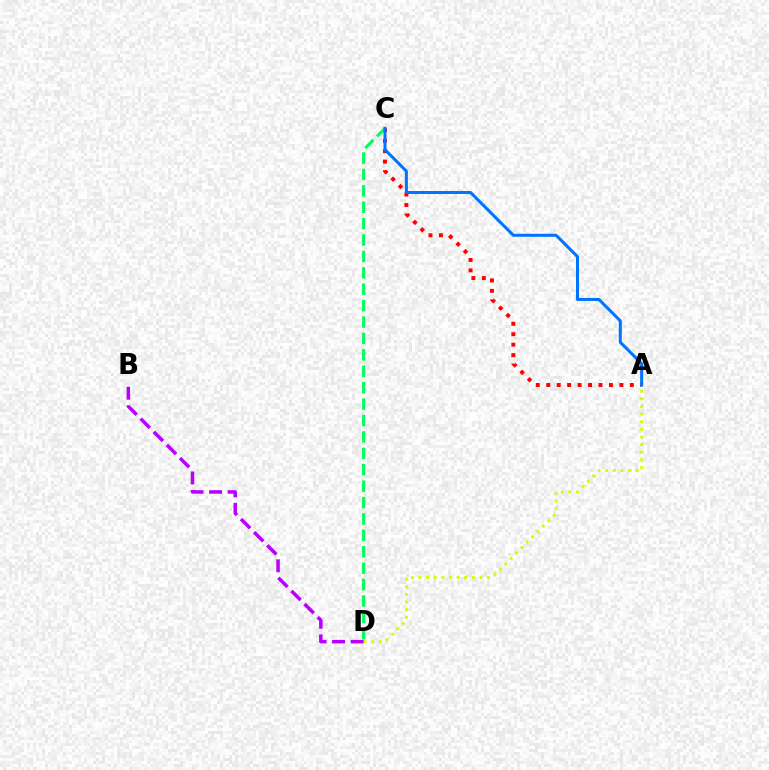{('A', 'C'): [{'color': '#ff0000', 'line_style': 'dotted', 'thickness': 2.84}, {'color': '#0074ff', 'line_style': 'solid', 'thickness': 2.17}], ('C', 'D'): [{'color': '#00ff5c', 'line_style': 'dashed', 'thickness': 2.23}], ('A', 'D'): [{'color': '#d1ff00', 'line_style': 'dotted', 'thickness': 2.07}], ('B', 'D'): [{'color': '#b900ff', 'line_style': 'dashed', 'thickness': 2.52}]}